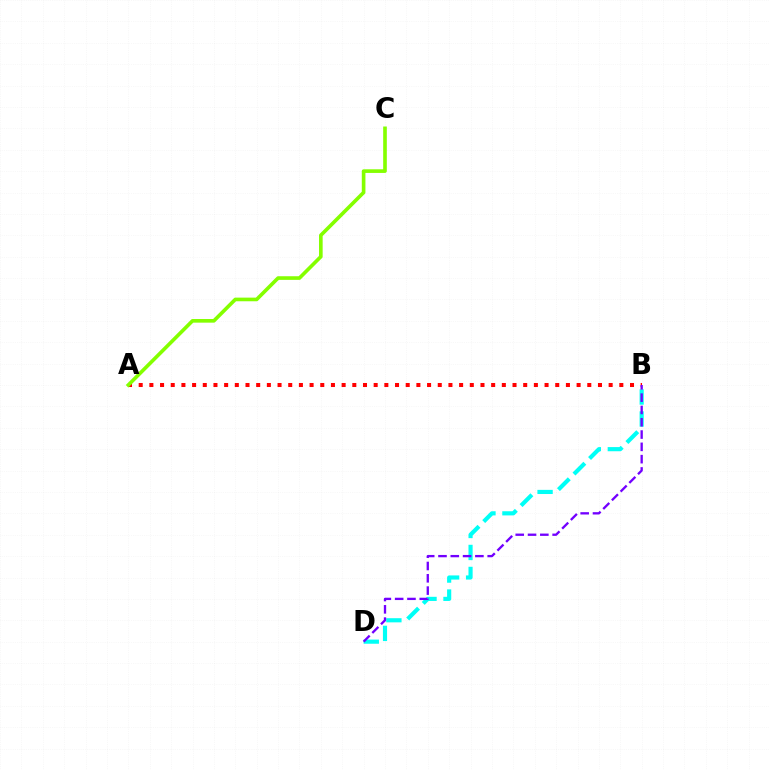{('B', 'D'): [{'color': '#00fff6', 'line_style': 'dashed', 'thickness': 2.99}, {'color': '#7200ff', 'line_style': 'dashed', 'thickness': 1.67}], ('A', 'B'): [{'color': '#ff0000', 'line_style': 'dotted', 'thickness': 2.9}], ('A', 'C'): [{'color': '#84ff00', 'line_style': 'solid', 'thickness': 2.62}]}